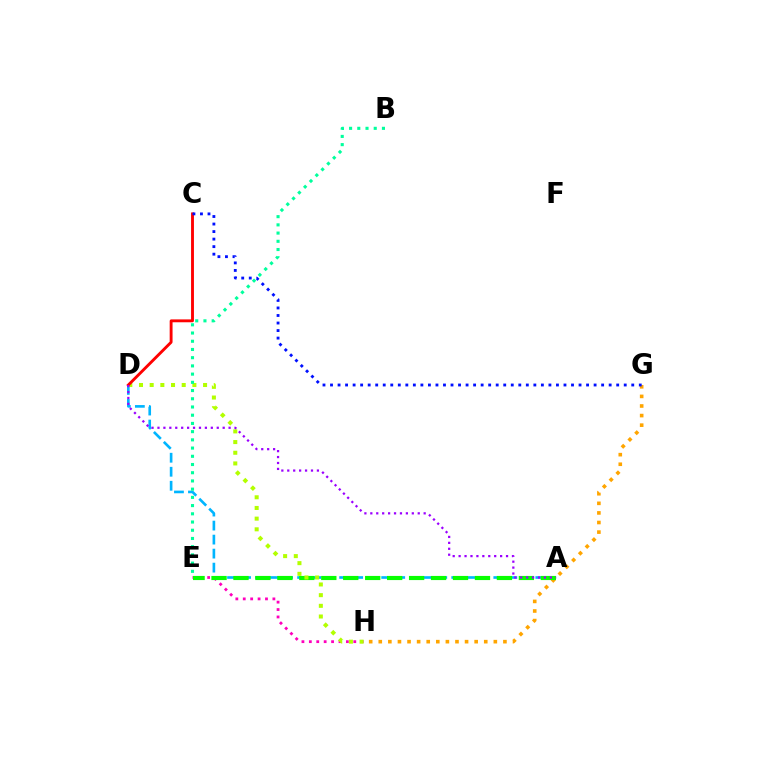{('G', 'H'): [{'color': '#ffa500', 'line_style': 'dotted', 'thickness': 2.61}], ('E', 'H'): [{'color': '#ff00bd', 'line_style': 'dotted', 'thickness': 2.01}], ('A', 'D'): [{'color': '#00b5ff', 'line_style': 'dashed', 'thickness': 1.9}, {'color': '#9b00ff', 'line_style': 'dotted', 'thickness': 1.61}], ('A', 'E'): [{'color': '#08ff00', 'line_style': 'dashed', 'thickness': 2.98}], ('D', 'H'): [{'color': '#b3ff00', 'line_style': 'dotted', 'thickness': 2.9}], ('C', 'D'): [{'color': '#ff0000', 'line_style': 'solid', 'thickness': 2.07}], ('C', 'G'): [{'color': '#0010ff', 'line_style': 'dotted', 'thickness': 2.05}], ('B', 'E'): [{'color': '#00ff9d', 'line_style': 'dotted', 'thickness': 2.23}]}